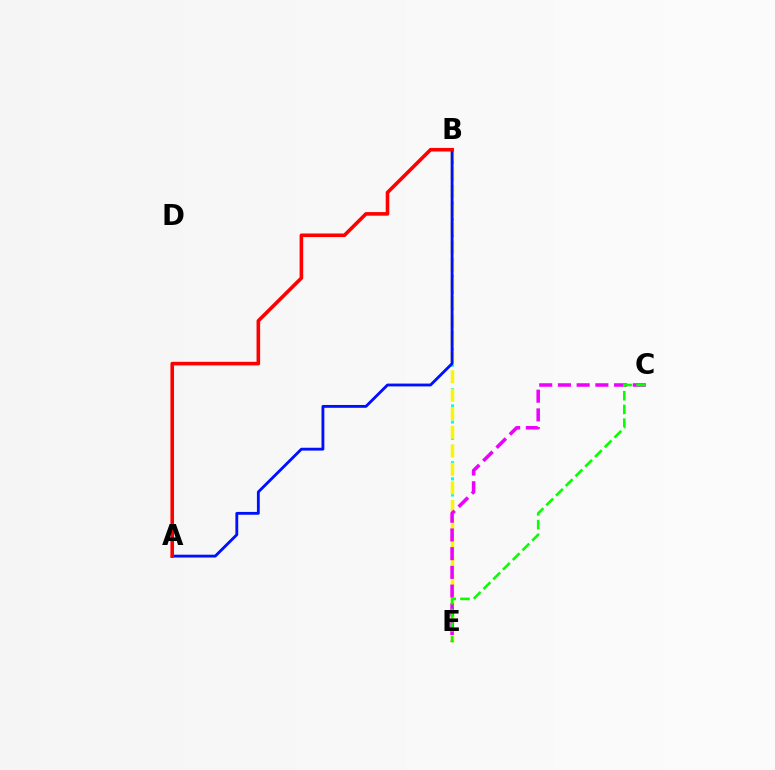{('B', 'E'): [{'color': '#00fff6', 'line_style': 'dotted', 'thickness': 2.2}, {'color': '#fcf500', 'line_style': 'dashed', 'thickness': 2.52}], ('C', 'E'): [{'color': '#ee00ff', 'line_style': 'dashed', 'thickness': 2.54}, {'color': '#08ff00', 'line_style': 'dashed', 'thickness': 1.86}], ('A', 'B'): [{'color': '#0010ff', 'line_style': 'solid', 'thickness': 2.04}, {'color': '#ff0000', 'line_style': 'solid', 'thickness': 2.59}]}